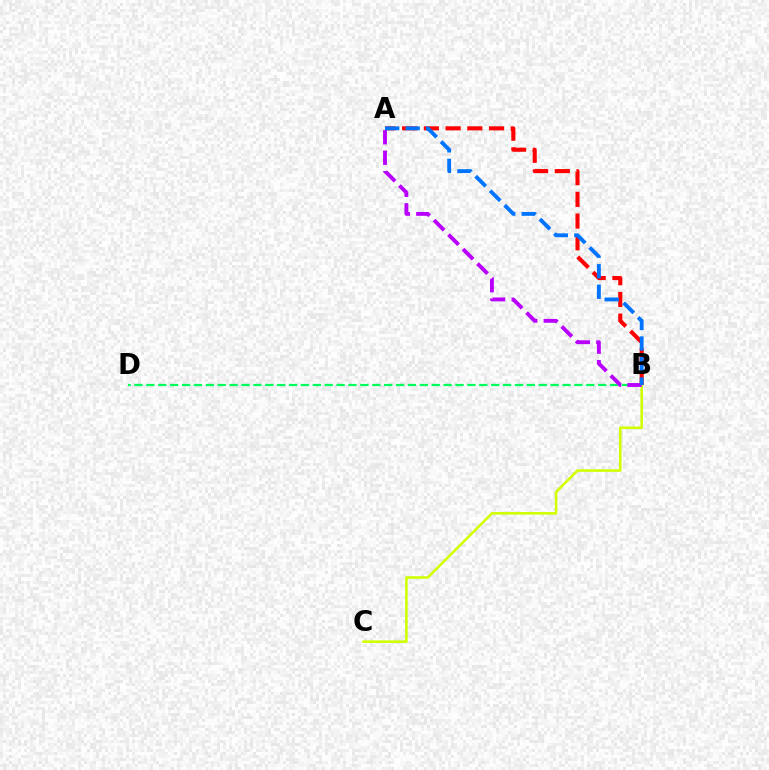{('B', 'C'): [{'color': '#d1ff00', 'line_style': 'solid', 'thickness': 1.85}], ('A', 'B'): [{'color': '#ff0000', 'line_style': 'dashed', 'thickness': 2.95}, {'color': '#b900ff', 'line_style': 'dashed', 'thickness': 2.78}, {'color': '#0074ff', 'line_style': 'dashed', 'thickness': 2.78}], ('B', 'D'): [{'color': '#00ff5c', 'line_style': 'dashed', 'thickness': 1.62}]}